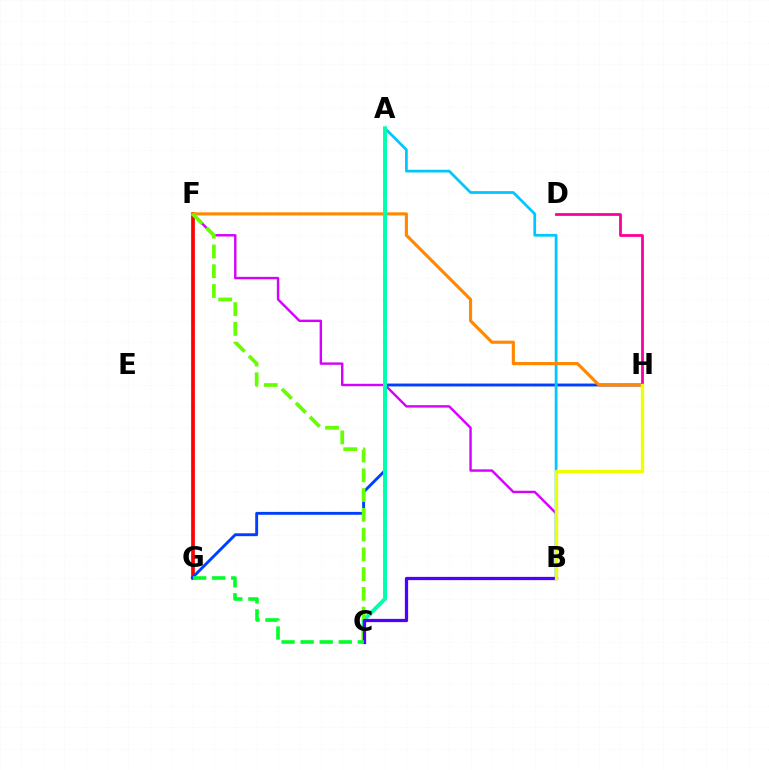{('B', 'F'): [{'color': '#d600ff', 'line_style': 'solid', 'thickness': 1.73}], ('F', 'G'): [{'color': '#ff0000', 'line_style': 'solid', 'thickness': 2.67}], ('G', 'H'): [{'color': '#003fff', 'line_style': 'solid', 'thickness': 2.08}], ('A', 'B'): [{'color': '#00c7ff', 'line_style': 'solid', 'thickness': 1.98}], ('F', 'H'): [{'color': '#ff8800', 'line_style': 'solid', 'thickness': 2.26}], ('A', 'C'): [{'color': '#00ffaf', 'line_style': 'solid', 'thickness': 2.85}], ('D', 'H'): [{'color': '#ff00a0', 'line_style': 'solid', 'thickness': 2.02}], ('C', 'F'): [{'color': '#66ff00', 'line_style': 'dashed', 'thickness': 2.68}], ('B', 'C'): [{'color': '#4f00ff', 'line_style': 'solid', 'thickness': 2.34}], ('B', 'H'): [{'color': '#eeff00', 'line_style': 'solid', 'thickness': 2.42}], ('C', 'G'): [{'color': '#00ff27', 'line_style': 'dashed', 'thickness': 2.59}]}